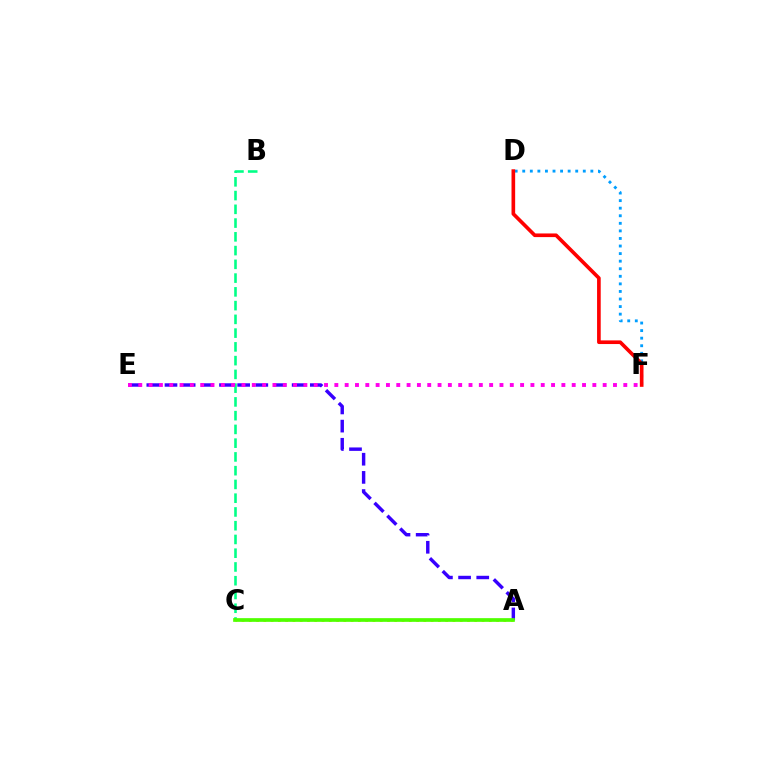{('A', 'C'): [{'color': '#ffd500', 'line_style': 'dotted', 'thickness': 1.98}, {'color': '#4fff00', 'line_style': 'solid', 'thickness': 2.66}], ('A', 'E'): [{'color': '#3700ff', 'line_style': 'dashed', 'thickness': 2.47}], ('D', 'F'): [{'color': '#009eff', 'line_style': 'dotted', 'thickness': 2.06}, {'color': '#ff0000', 'line_style': 'solid', 'thickness': 2.63}], ('B', 'C'): [{'color': '#00ff86', 'line_style': 'dashed', 'thickness': 1.87}], ('E', 'F'): [{'color': '#ff00ed', 'line_style': 'dotted', 'thickness': 2.8}]}